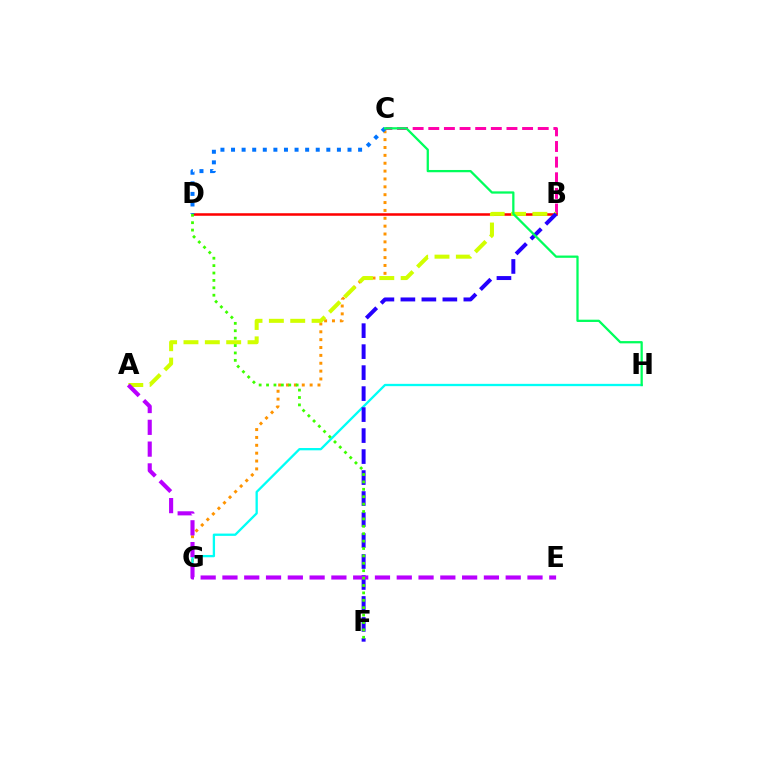{('C', 'G'): [{'color': '#ff9400', 'line_style': 'dotted', 'thickness': 2.14}], ('B', 'C'): [{'color': '#ff00ac', 'line_style': 'dashed', 'thickness': 2.12}], ('B', 'D'): [{'color': '#ff0000', 'line_style': 'solid', 'thickness': 1.83}], ('A', 'B'): [{'color': '#d1ff00', 'line_style': 'dashed', 'thickness': 2.9}], ('G', 'H'): [{'color': '#00fff6', 'line_style': 'solid', 'thickness': 1.66}], ('B', 'F'): [{'color': '#2500ff', 'line_style': 'dashed', 'thickness': 2.85}], ('C', 'D'): [{'color': '#0074ff', 'line_style': 'dotted', 'thickness': 2.88}], ('A', 'E'): [{'color': '#b900ff', 'line_style': 'dashed', 'thickness': 2.96}], ('C', 'H'): [{'color': '#00ff5c', 'line_style': 'solid', 'thickness': 1.63}], ('D', 'F'): [{'color': '#3dff00', 'line_style': 'dotted', 'thickness': 2.01}]}